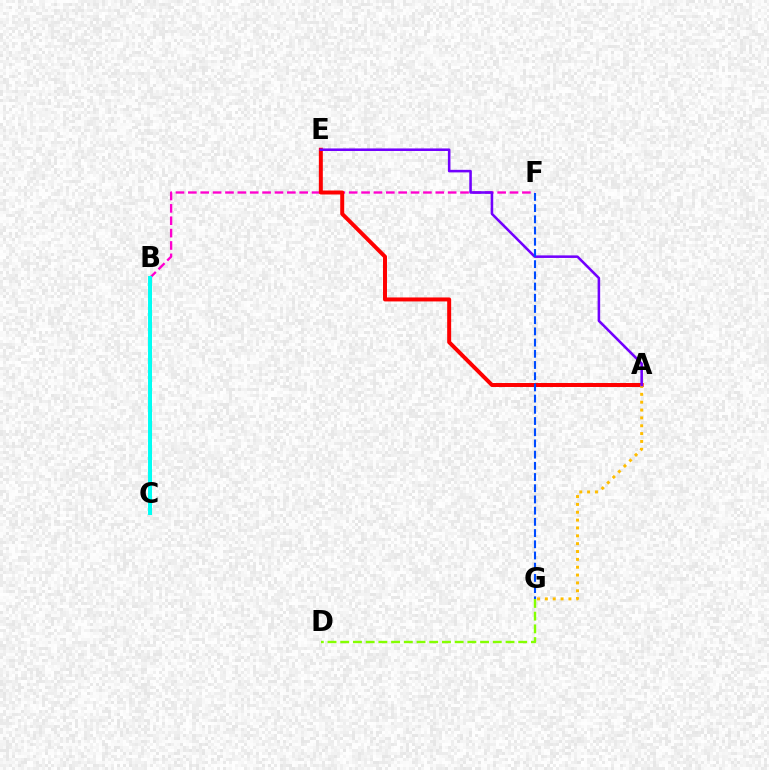{('B', 'F'): [{'color': '#ff00cf', 'line_style': 'dashed', 'thickness': 1.68}], ('A', 'E'): [{'color': '#ff0000', 'line_style': 'solid', 'thickness': 2.86}, {'color': '#7200ff', 'line_style': 'solid', 'thickness': 1.84}], ('A', 'G'): [{'color': '#ffbd00', 'line_style': 'dotted', 'thickness': 2.13}], ('D', 'G'): [{'color': '#84ff00', 'line_style': 'dashed', 'thickness': 1.73}], ('B', 'C'): [{'color': '#00ff39', 'line_style': 'solid', 'thickness': 2.09}, {'color': '#00fff6', 'line_style': 'solid', 'thickness': 2.84}], ('F', 'G'): [{'color': '#004bff', 'line_style': 'dashed', 'thickness': 1.52}]}